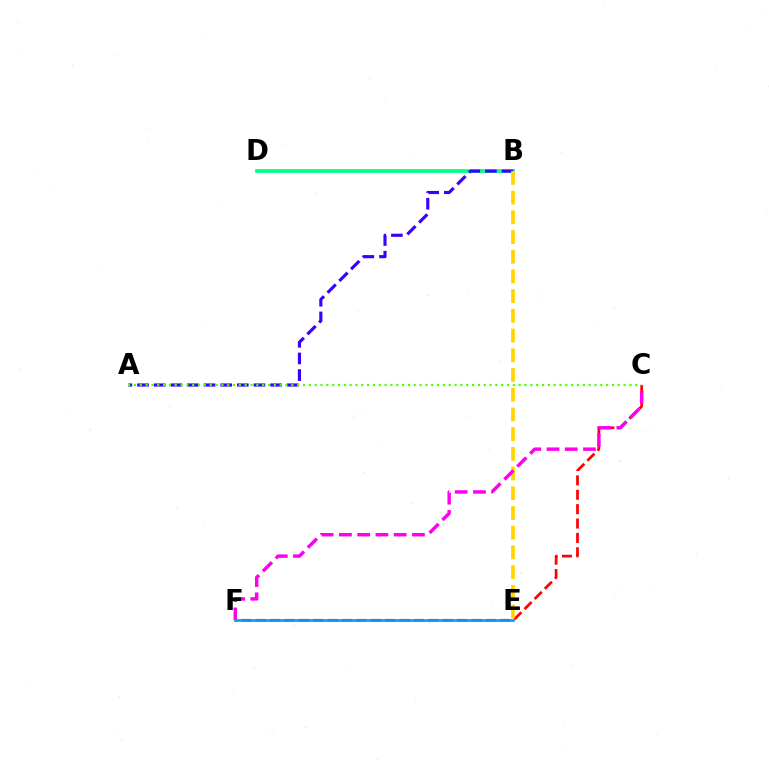{('B', 'D'): [{'color': '#00ff86', 'line_style': 'solid', 'thickness': 2.67}], ('C', 'F'): [{'color': '#ff0000', 'line_style': 'dashed', 'thickness': 1.95}, {'color': '#ff00ed', 'line_style': 'dashed', 'thickness': 2.48}], ('A', 'B'): [{'color': '#3700ff', 'line_style': 'dashed', 'thickness': 2.26}], ('B', 'E'): [{'color': '#ffd500', 'line_style': 'dashed', 'thickness': 2.68}], ('E', 'F'): [{'color': '#009eff', 'line_style': 'solid', 'thickness': 1.93}], ('A', 'C'): [{'color': '#4fff00', 'line_style': 'dotted', 'thickness': 1.58}]}